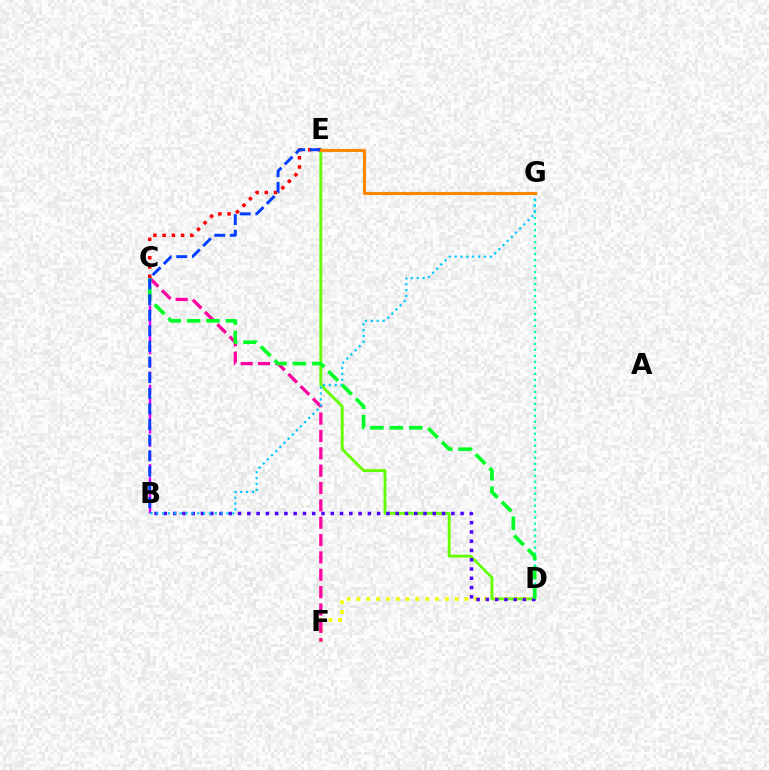{('B', 'C'): [{'color': '#d600ff', 'line_style': 'dashed', 'thickness': 1.8}], ('D', 'E'): [{'color': '#66ff00', 'line_style': 'solid', 'thickness': 2.06}], ('D', 'F'): [{'color': '#eeff00', 'line_style': 'dotted', 'thickness': 2.67}], ('C', 'F'): [{'color': '#ff00a0', 'line_style': 'dashed', 'thickness': 2.36}], ('B', 'D'): [{'color': '#4f00ff', 'line_style': 'dotted', 'thickness': 2.52}], ('D', 'G'): [{'color': '#00ffaf', 'line_style': 'dotted', 'thickness': 1.63}], ('B', 'G'): [{'color': '#00c7ff', 'line_style': 'dotted', 'thickness': 1.59}], ('C', 'D'): [{'color': '#00ff27', 'line_style': 'dashed', 'thickness': 2.64}], ('C', 'E'): [{'color': '#ff0000', 'line_style': 'dotted', 'thickness': 2.51}], ('B', 'E'): [{'color': '#003fff', 'line_style': 'dashed', 'thickness': 2.12}], ('E', 'G'): [{'color': '#ff8800', 'line_style': 'solid', 'thickness': 2.26}]}